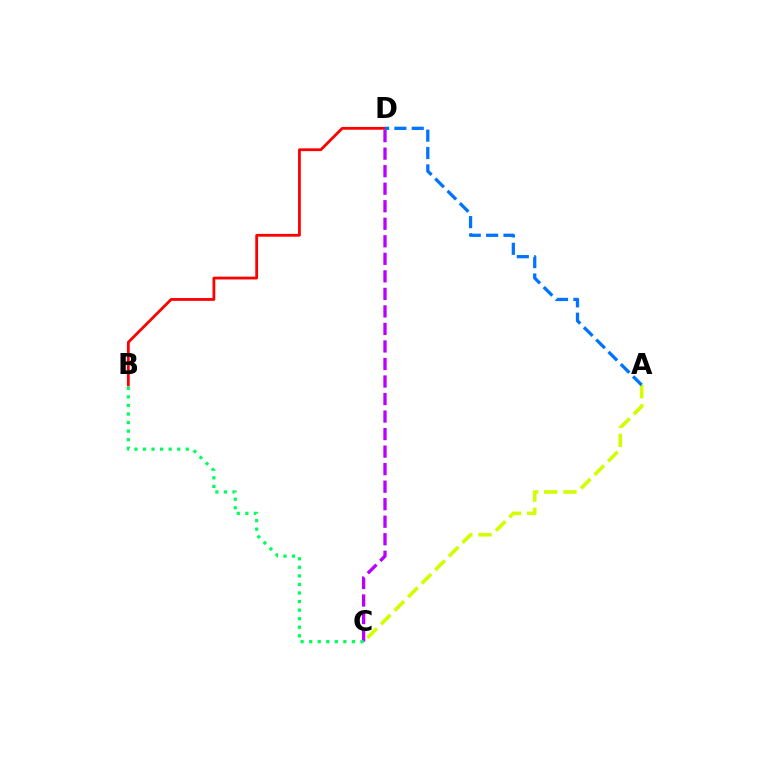{('B', 'D'): [{'color': '#ff0000', 'line_style': 'solid', 'thickness': 2.01}], ('C', 'D'): [{'color': '#b900ff', 'line_style': 'dashed', 'thickness': 2.38}], ('A', 'C'): [{'color': '#d1ff00', 'line_style': 'dashed', 'thickness': 2.61}], ('A', 'D'): [{'color': '#0074ff', 'line_style': 'dashed', 'thickness': 2.36}], ('B', 'C'): [{'color': '#00ff5c', 'line_style': 'dotted', 'thickness': 2.32}]}